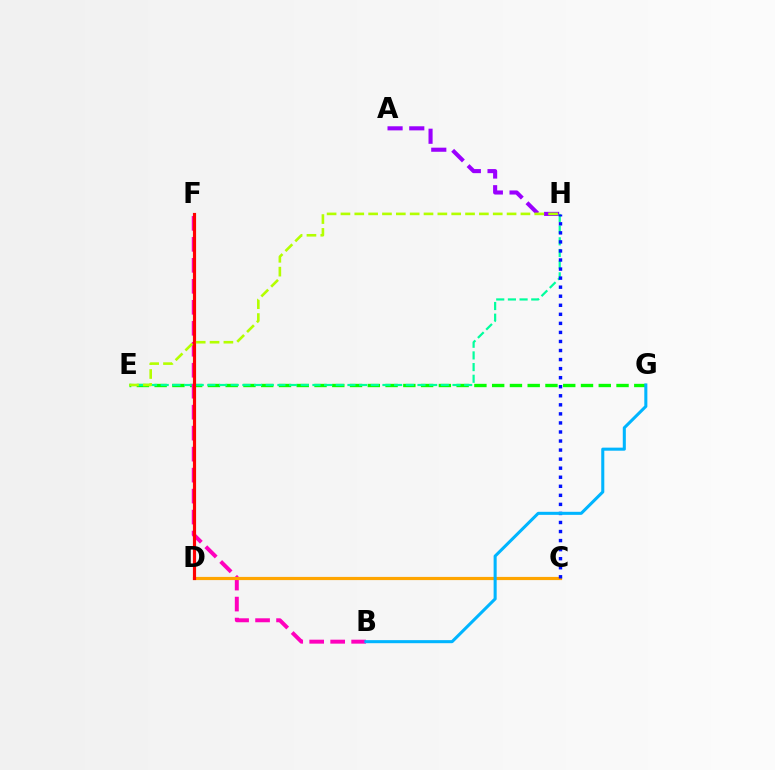{('A', 'H'): [{'color': '#9b00ff', 'line_style': 'dashed', 'thickness': 2.95}], ('E', 'G'): [{'color': '#08ff00', 'line_style': 'dashed', 'thickness': 2.41}], ('E', 'H'): [{'color': '#00ff9d', 'line_style': 'dashed', 'thickness': 1.59}, {'color': '#b3ff00', 'line_style': 'dashed', 'thickness': 1.88}], ('B', 'F'): [{'color': '#ff00bd', 'line_style': 'dashed', 'thickness': 2.85}], ('C', 'D'): [{'color': '#ffa500', 'line_style': 'solid', 'thickness': 2.29}], ('C', 'H'): [{'color': '#0010ff', 'line_style': 'dotted', 'thickness': 2.46}], ('B', 'G'): [{'color': '#00b5ff', 'line_style': 'solid', 'thickness': 2.2}], ('D', 'F'): [{'color': '#ff0000', 'line_style': 'solid', 'thickness': 2.27}]}